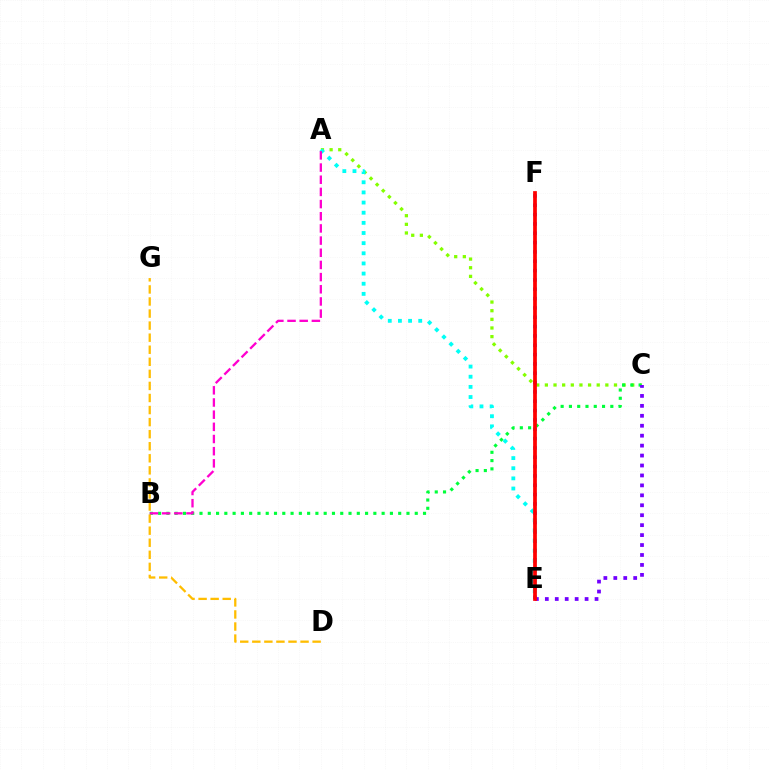{('A', 'C'): [{'color': '#84ff00', 'line_style': 'dotted', 'thickness': 2.35}], ('B', 'C'): [{'color': '#00ff39', 'line_style': 'dotted', 'thickness': 2.25}], ('E', 'F'): [{'color': '#004bff', 'line_style': 'dotted', 'thickness': 2.54}, {'color': '#ff0000', 'line_style': 'solid', 'thickness': 2.69}], ('D', 'G'): [{'color': '#ffbd00', 'line_style': 'dashed', 'thickness': 1.64}], ('A', 'E'): [{'color': '#00fff6', 'line_style': 'dotted', 'thickness': 2.76}], ('A', 'B'): [{'color': '#ff00cf', 'line_style': 'dashed', 'thickness': 1.65}], ('C', 'E'): [{'color': '#7200ff', 'line_style': 'dotted', 'thickness': 2.7}]}